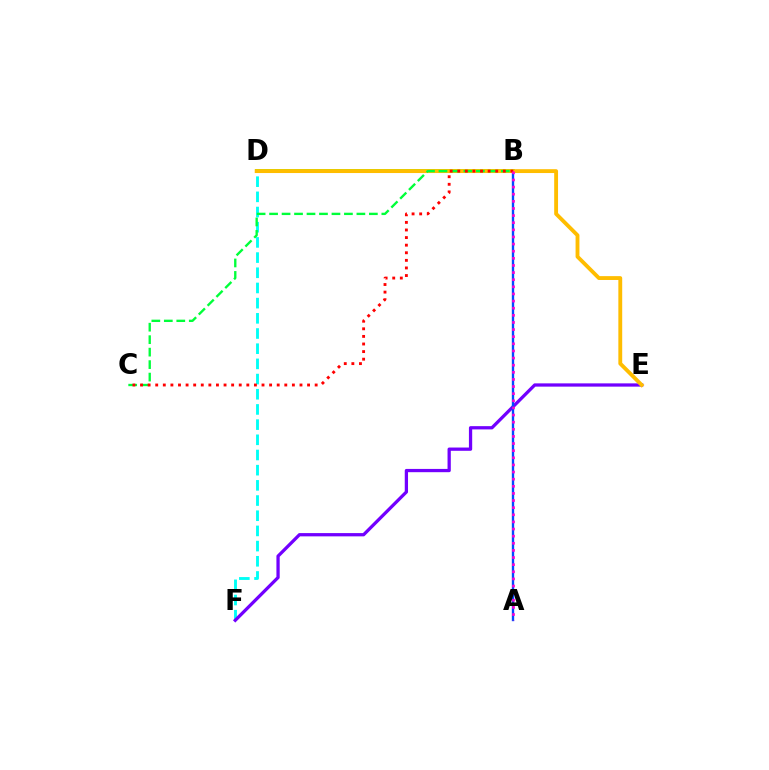{('B', 'D'): [{'color': '#84ff00', 'line_style': 'solid', 'thickness': 2.88}], ('D', 'F'): [{'color': '#00fff6', 'line_style': 'dashed', 'thickness': 2.06}], ('E', 'F'): [{'color': '#7200ff', 'line_style': 'solid', 'thickness': 2.35}], ('A', 'B'): [{'color': '#004bff', 'line_style': 'solid', 'thickness': 1.7}, {'color': '#ff00cf', 'line_style': 'dotted', 'thickness': 1.94}], ('D', 'E'): [{'color': '#ffbd00', 'line_style': 'solid', 'thickness': 2.77}], ('B', 'C'): [{'color': '#00ff39', 'line_style': 'dashed', 'thickness': 1.69}, {'color': '#ff0000', 'line_style': 'dotted', 'thickness': 2.06}]}